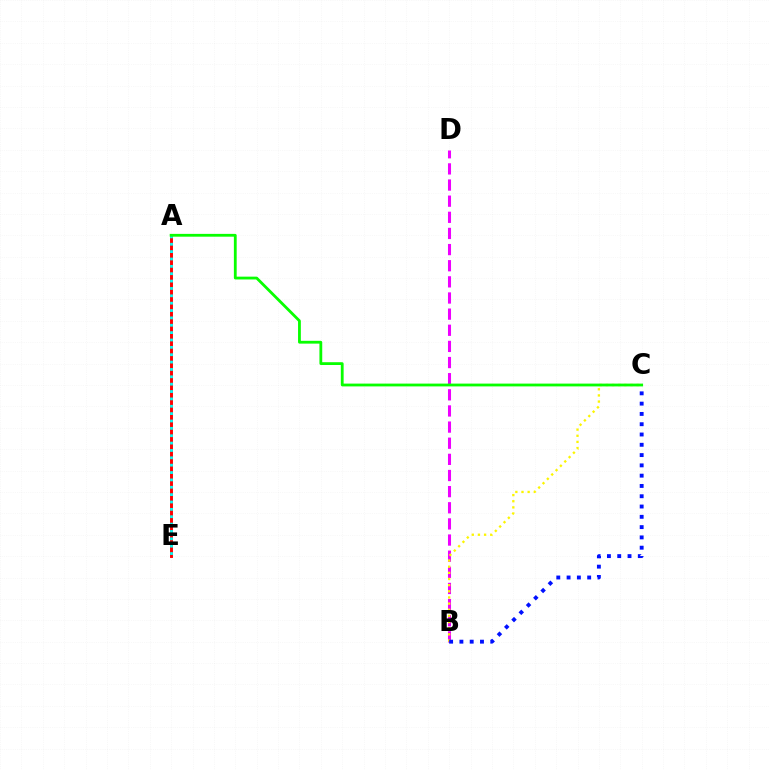{('A', 'E'): [{'color': '#ff0000', 'line_style': 'solid', 'thickness': 2.1}, {'color': '#00fff6', 'line_style': 'dotted', 'thickness': 2.0}], ('B', 'D'): [{'color': '#ee00ff', 'line_style': 'dashed', 'thickness': 2.19}], ('B', 'C'): [{'color': '#fcf500', 'line_style': 'dotted', 'thickness': 1.67}, {'color': '#0010ff', 'line_style': 'dotted', 'thickness': 2.8}], ('A', 'C'): [{'color': '#08ff00', 'line_style': 'solid', 'thickness': 2.02}]}